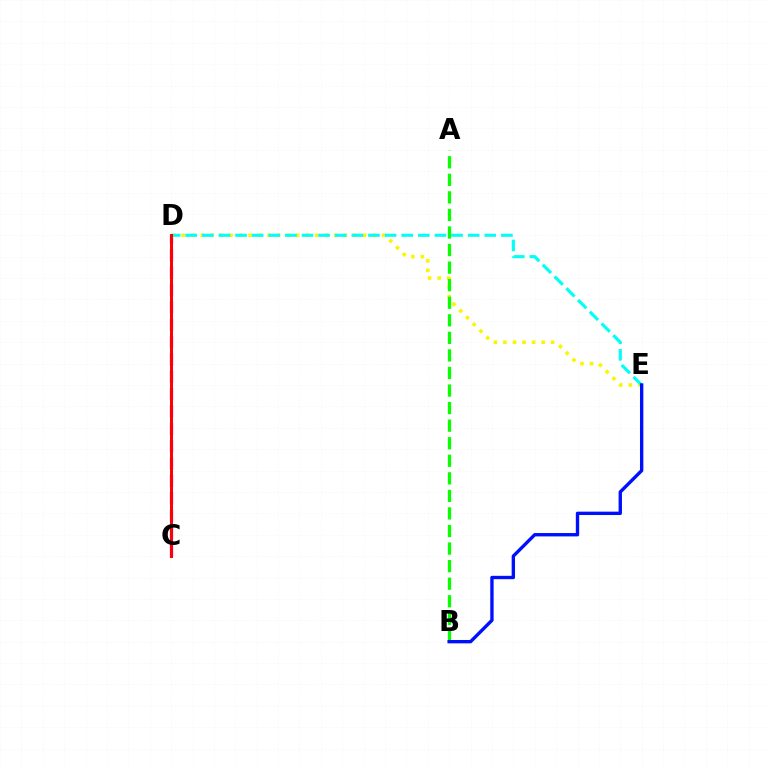{('D', 'E'): [{'color': '#fcf500', 'line_style': 'dotted', 'thickness': 2.59}, {'color': '#00fff6', 'line_style': 'dashed', 'thickness': 2.26}], ('C', 'D'): [{'color': '#ee00ff', 'line_style': 'dashed', 'thickness': 2.36}, {'color': '#ff0000', 'line_style': 'solid', 'thickness': 2.15}], ('A', 'B'): [{'color': '#08ff00', 'line_style': 'dashed', 'thickness': 2.39}], ('B', 'E'): [{'color': '#0010ff', 'line_style': 'solid', 'thickness': 2.42}]}